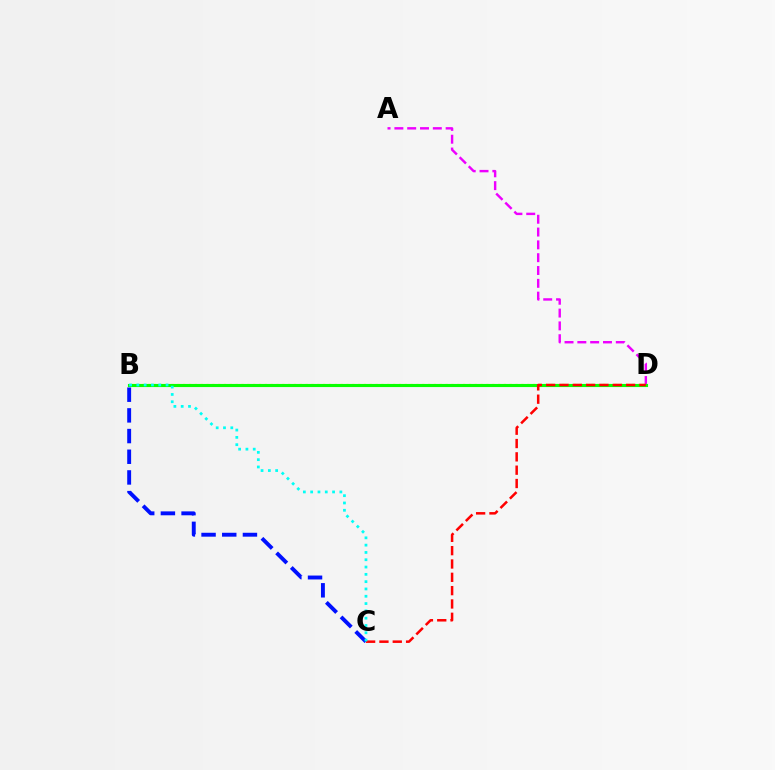{('B', 'C'): [{'color': '#0010ff', 'line_style': 'dashed', 'thickness': 2.81}, {'color': '#00fff6', 'line_style': 'dotted', 'thickness': 1.98}], ('A', 'D'): [{'color': '#ee00ff', 'line_style': 'dashed', 'thickness': 1.74}], ('B', 'D'): [{'color': '#fcf500', 'line_style': 'dotted', 'thickness': 1.58}, {'color': '#08ff00', 'line_style': 'solid', 'thickness': 2.24}], ('C', 'D'): [{'color': '#ff0000', 'line_style': 'dashed', 'thickness': 1.81}]}